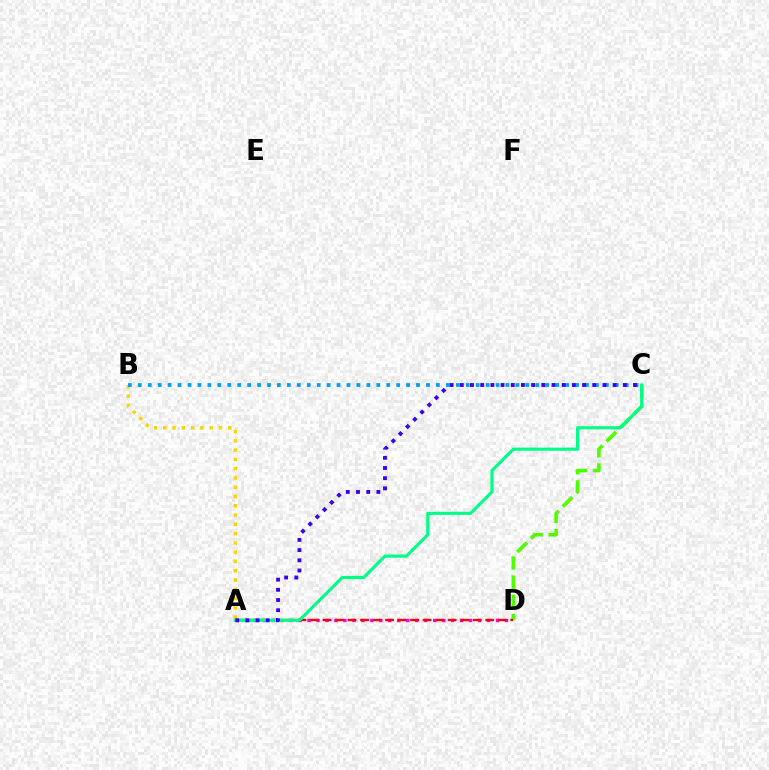{('A', 'D'): [{'color': '#ff00ed', 'line_style': 'dotted', 'thickness': 2.44}, {'color': '#ff0000', 'line_style': 'dashed', 'thickness': 1.7}], ('C', 'D'): [{'color': '#4fff00', 'line_style': 'dashed', 'thickness': 2.61}], ('A', 'B'): [{'color': '#ffd500', 'line_style': 'dotted', 'thickness': 2.52}], ('B', 'C'): [{'color': '#009eff', 'line_style': 'dotted', 'thickness': 2.7}], ('A', 'C'): [{'color': '#00ff86', 'line_style': 'solid', 'thickness': 2.26}, {'color': '#3700ff', 'line_style': 'dotted', 'thickness': 2.77}]}